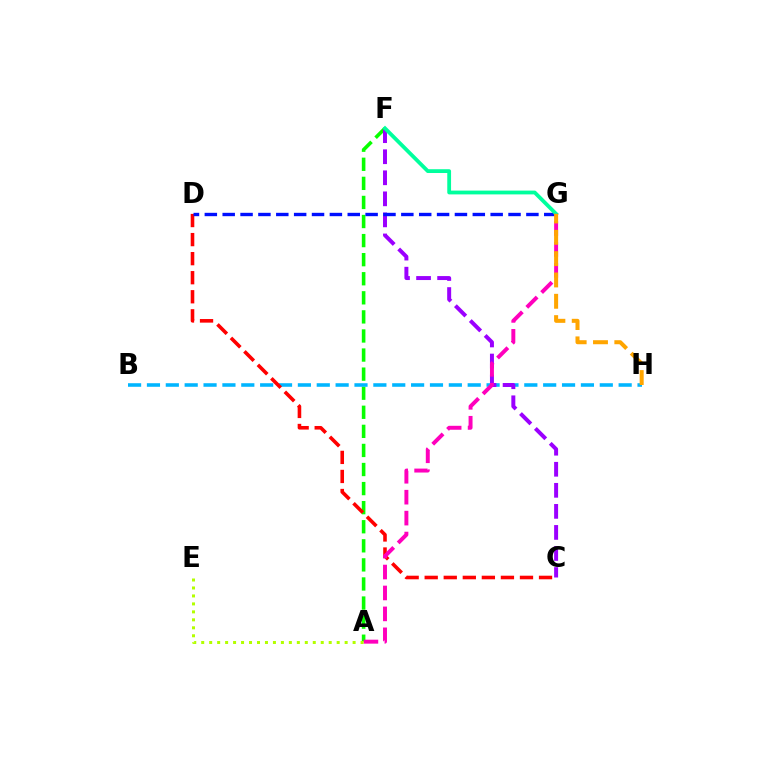{('A', 'F'): [{'color': '#08ff00', 'line_style': 'dashed', 'thickness': 2.59}], ('B', 'H'): [{'color': '#00b5ff', 'line_style': 'dashed', 'thickness': 2.56}], ('C', 'F'): [{'color': '#9b00ff', 'line_style': 'dashed', 'thickness': 2.86}], ('C', 'D'): [{'color': '#ff0000', 'line_style': 'dashed', 'thickness': 2.59}], ('D', 'G'): [{'color': '#0010ff', 'line_style': 'dashed', 'thickness': 2.43}], ('F', 'G'): [{'color': '#00ff9d', 'line_style': 'solid', 'thickness': 2.73}], ('A', 'G'): [{'color': '#ff00bd', 'line_style': 'dashed', 'thickness': 2.84}], ('G', 'H'): [{'color': '#ffa500', 'line_style': 'dashed', 'thickness': 2.9}], ('A', 'E'): [{'color': '#b3ff00', 'line_style': 'dotted', 'thickness': 2.16}]}